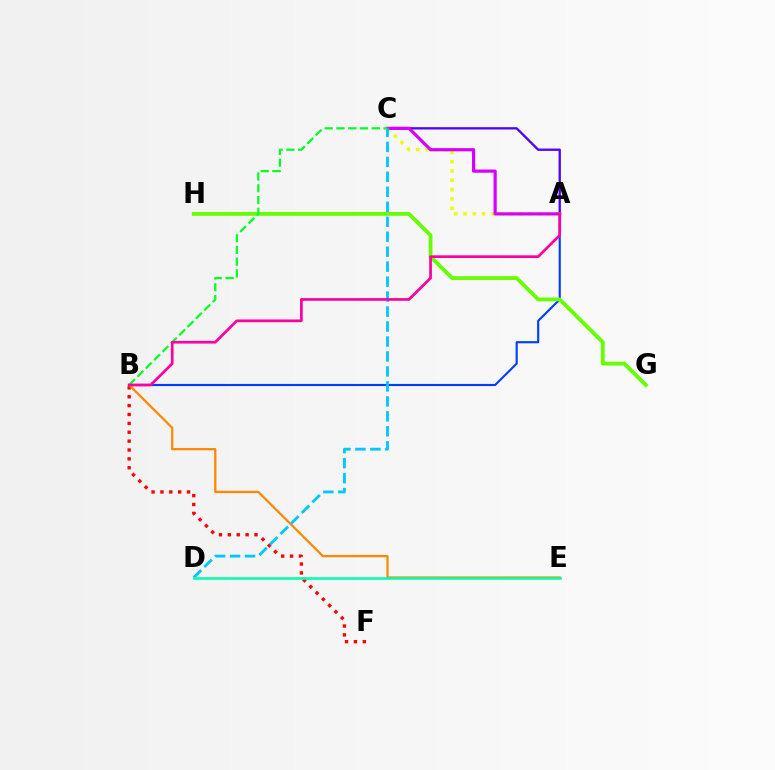{('A', 'C'): [{'color': '#4f00ff', 'line_style': 'solid', 'thickness': 1.67}, {'color': '#eeff00', 'line_style': 'dotted', 'thickness': 2.53}, {'color': '#d600ff', 'line_style': 'solid', 'thickness': 2.29}], ('A', 'B'): [{'color': '#003fff', 'line_style': 'solid', 'thickness': 1.54}, {'color': '#ff00a0', 'line_style': 'solid', 'thickness': 1.96}], ('G', 'H'): [{'color': '#66ff00', 'line_style': 'solid', 'thickness': 2.75}], ('B', 'F'): [{'color': '#ff0000', 'line_style': 'dotted', 'thickness': 2.41}], ('B', 'E'): [{'color': '#ff8800', 'line_style': 'solid', 'thickness': 1.63}], ('C', 'D'): [{'color': '#00c7ff', 'line_style': 'dashed', 'thickness': 2.03}], ('B', 'C'): [{'color': '#00ff27', 'line_style': 'dashed', 'thickness': 1.6}], ('D', 'E'): [{'color': '#00ffaf', 'line_style': 'solid', 'thickness': 1.84}]}